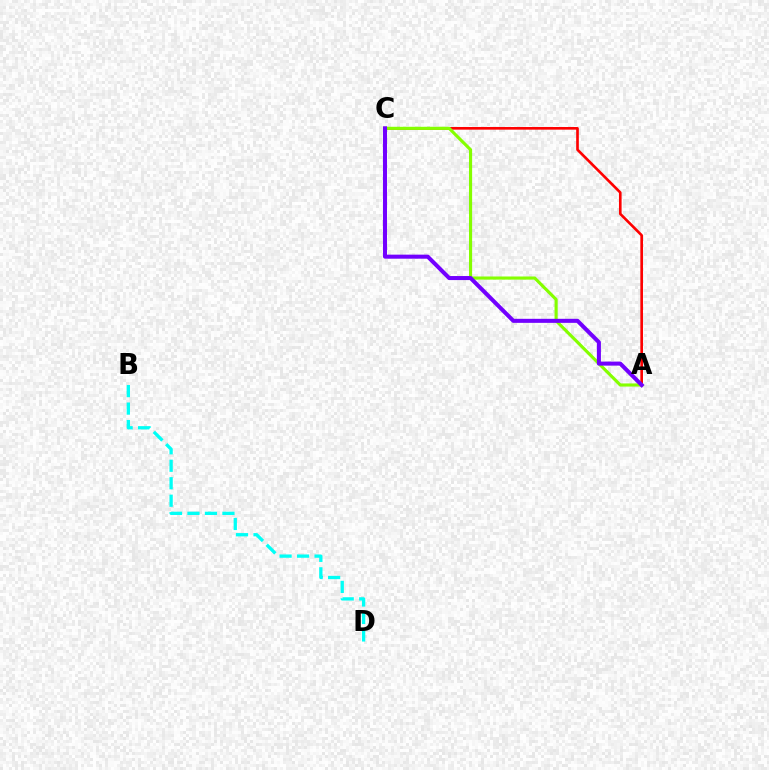{('A', 'C'): [{'color': '#ff0000', 'line_style': 'solid', 'thickness': 1.9}, {'color': '#84ff00', 'line_style': 'solid', 'thickness': 2.25}, {'color': '#7200ff', 'line_style': 'solid', 'thickness': 2.91}], ('B', 'D'): [{'color': '#00fff6', 'line_style': 'dashed', 'thickness': 2.38}]}